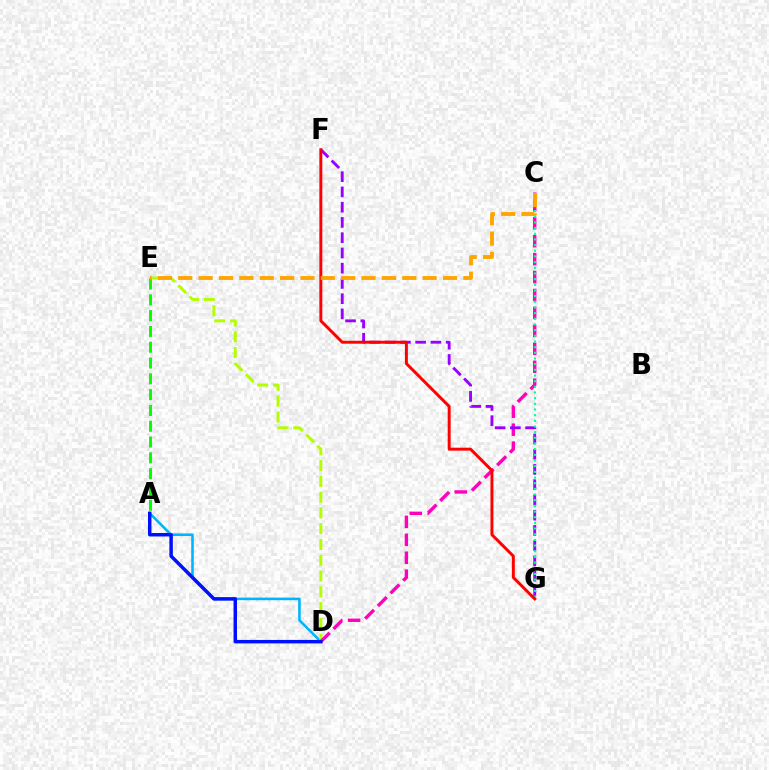{('A', 'D'): [{'color': '#00b5ff', 'line_style': 'solid', 'thickness': 1.86}, {'color': '#0010ff', 'line_style': 'solid', 'thickness': 2.51}], ('D', 'E'): [{'color': '#b3ff00', 'line_style': 'dashed', 'thickness': 2.14}], ('C', 'D'): [{'color': '#ff00bd', 'line_style': 'dashed', 'thickness': 2.44}], ('F', 'G'): [{'color': '#9b00ff', 'line_style': 'dashed', 'thickness': 2.07}, {'color': '#ff0000', 'line_style': 'solid', 'thickness': 2.12}], ('C', 'G'): [{'color': '#00ff9d', 'line_style': 'dotted', 'thickness': 1.54}], ('A', 'E'): [{'color': '#08ff00', 'line_style': 'dashed', 'thickness': 2.15}], ('C', 'E'): [{'color': '#ffa500', 'line_style': 'dashed', 'thickness': 2.77}]}